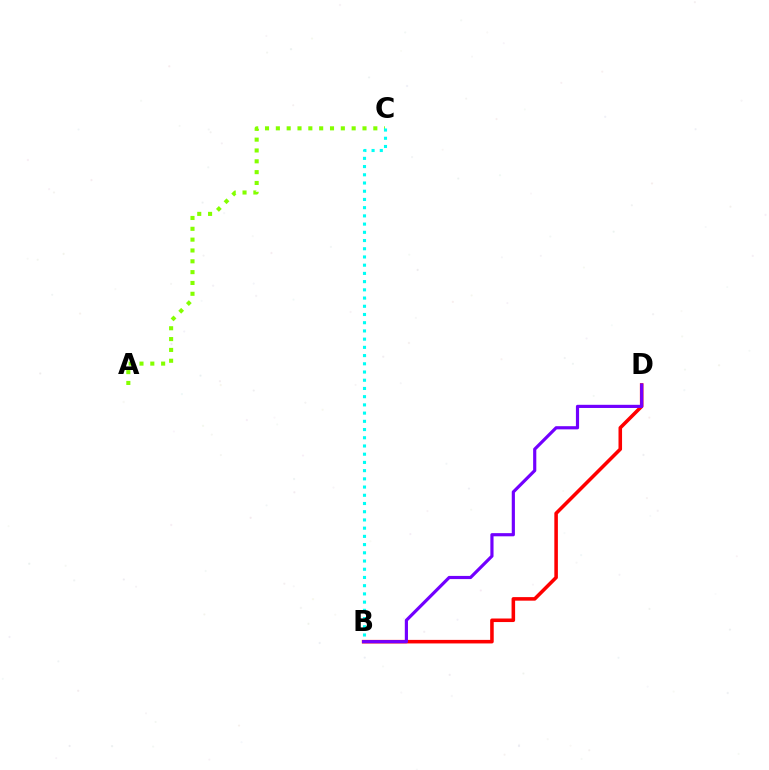{('A', 'C'): [{'color': '#84ff00', 'line_style': 'dotted', 'thickness': 2.94}], ('B', 'C'): [{'color': '#00fff6', 'line_style': 'dotted', 'thickness': 2.23}], ('B', 'D'): [{'color': '#ff0000', 'line_style': 'solid', 'thickness': 2.56}, {'color': '#7200ff', 'line_style': 'solid', 'thickness': 2.28}]}